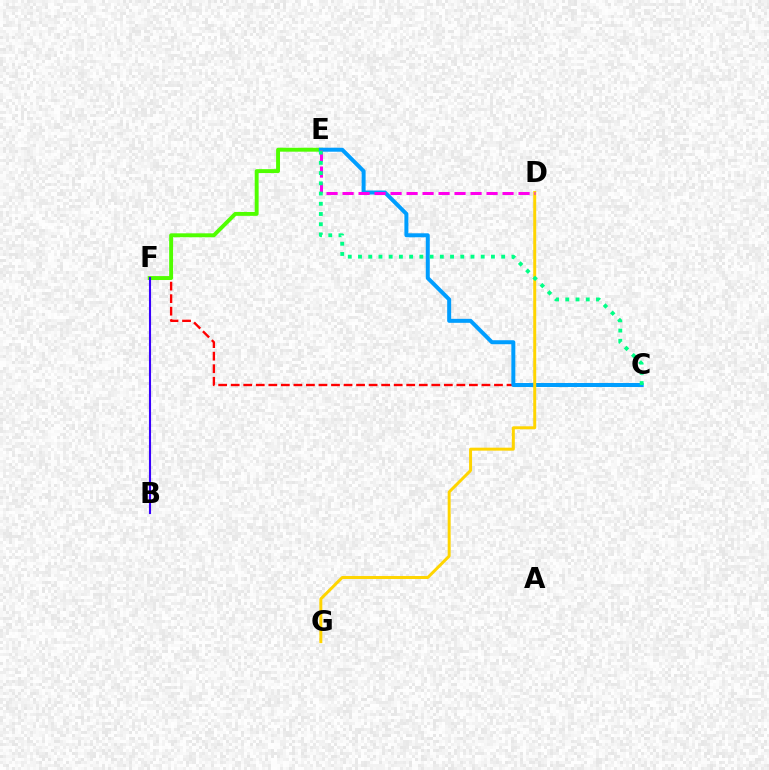{('C', 'F'): [{'color': '#ff0000', 'line_style': 'dashed', 'thickness': 1.7}], ('E', 'F'): [{'color': '#4fff00', 'line_style': 'solid', 'thickness': 2.82}], ('C', 'E'): [{'color': '#009eff', 'line_style': 'solid', 'thickness': 2.87}, {'color': '#00ff86', 'line_style': 'dotted', 'thickness': 2.78}], ('D', 'G'): [{'color': '#ffd500', 'line_style': 'solid', 'thickness': 2.14}], ('B', 'F'): [{'color': '#3700ff', 'line_style': 'solid', 'thickness': 1.52}], ('D', 'E'): [{'color': '#ff00ed', 'line_style': 'dashed', 'thickness': 2.17}]}